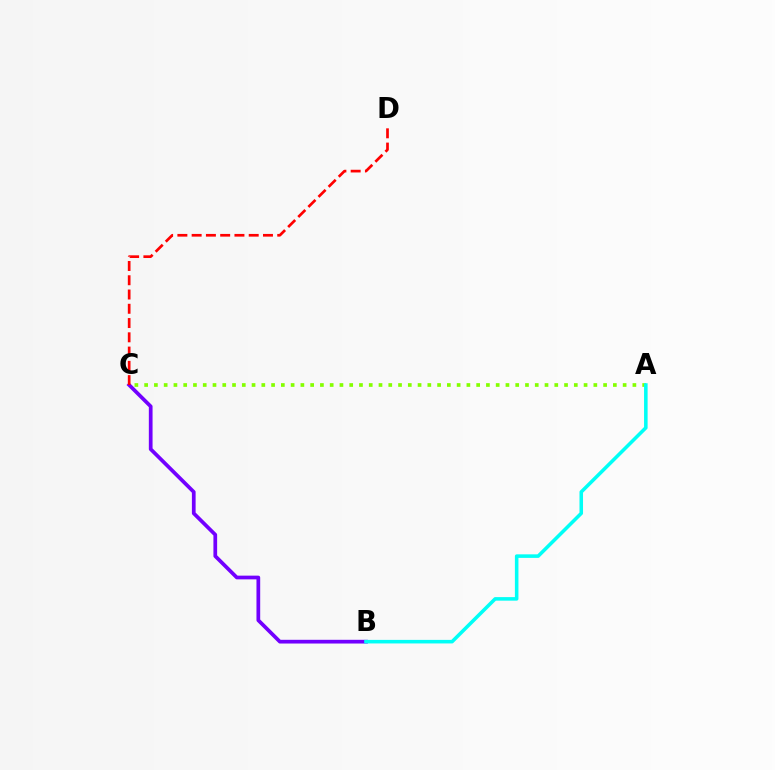{('A', 'C'): [{'color': '#84ff00', 'line_style': 'dotted', 'thickness': 2.65}], ('B', 'C'): [{'color': '#7200ff', 'line_style': 'solid', 'thickness': 2.68}], ('C', 'D'): [{'color': '#ff0000', 'line_style': 'dashed', 'thickness': 1.94}], ('A', 'B'): [{'color': '#00fff6', 'line_style': 'solid', 'thickness': 2.56}]}